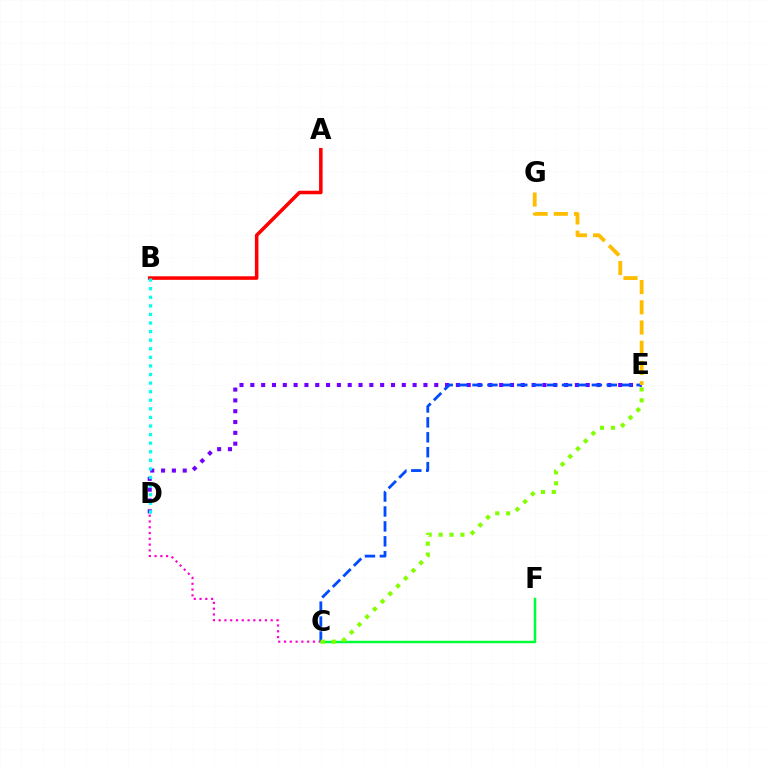{('D', 'E'): [{'color': '#7200ff', 'line_style': 'dotted', 'thickness': 2.94}], ('A', 'B'): [{'color': '#ff0000', 'line_style': 'solid', 'thickness': 2.55}], ('C', 'E'): [{'color': '#004bff', 'line_style': 'dashed', 'thickness': 2.03}, {'color': '#84ff00', 'line_style': 'dotted', 'thickness': 2.96}], ('E', 'G'): [{'color': '#ffbd00', 'line_style': 'dashed', 'thickness': 2.75}], ('C', 'D'): [{'color': '#ff00cf', 'line_style': 'dotted', 'thickness': 1.57}], ('C', 'F'): [{'color': '#00ff39', 'line_style': 'solid', 'thickness': 1.79}], ('B', 'D'): [{'color': '#00fff6', 'line_style': 'dotted', 'thickness': 2.33}]}